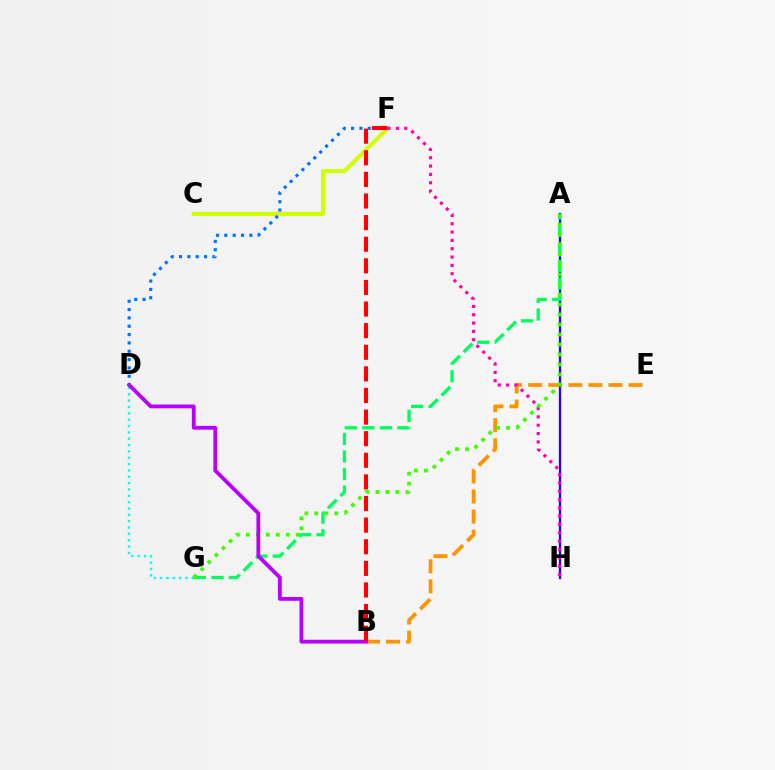{('C', 'F'): [{'color': '#d1ff00', 'line_style': 'solid', 'thickness': 2.9}], ('B', 'E'): [{'color': '#ff9400', 'line_style': 'dashed', 'thickness': 2.73}], ('A', 'H'): [{'color': '#2500ff', 'line_style': 'solid', 'thickness': 1.65}], ('F', 'H'): [{'color': '#ff00ac', 'line_style': 'dotted', 'thickness': 2.26}], ('D', 'G'): [{'color': '#00fff6', 'line_style': 'dotted', 'thickness': 1.72}], ('A', 'G'): [{'color': '#00ff5c', 'line_style': 'dashed', 'thickness': 2.38}, {'color': '#3dff00', 'line_style': 'dotted', 'thickness': 2.71}], ('D', 'F'): [{'color': '#0074ff', 'line_style': 'dotted', 'thickness': 2.26}], ('B', 'D'): [{'color': '#b900ff', 'line_style': 'solid', 'thickness': 2.73}], ('B', 'F'): [{'color': '#ff0000', 'line_style': 'dashed', 'thickness': 2.94}]}